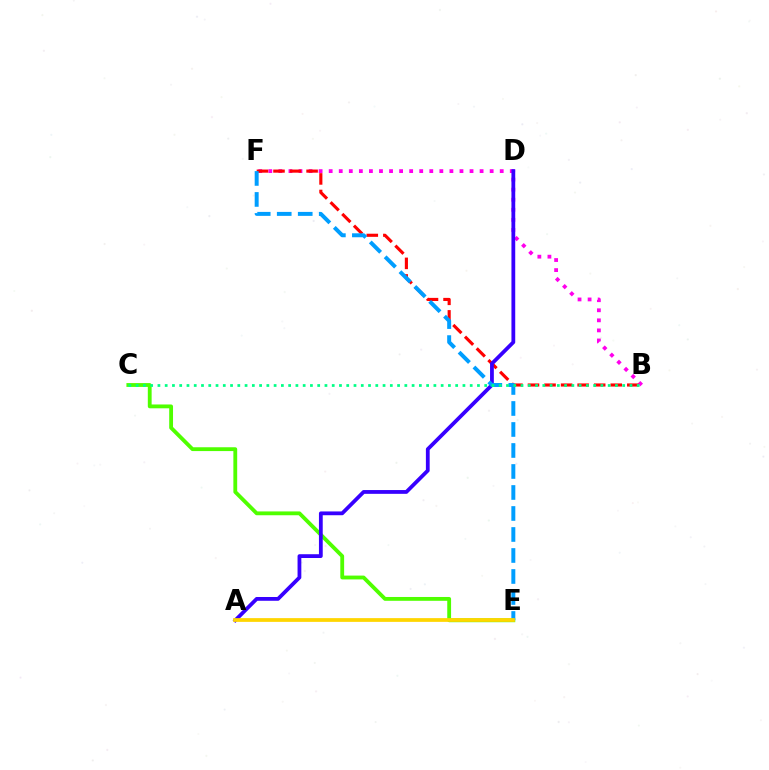{('B', 'F'): [{'color': '#ff00ed', 'line_style': 'dotted', 'thickness': 2.73}, {'color': '#ff0000', 'line_style': 'dashed', 'thickness': 2.25}], ('C', 'E'): [{'color': '#4fff00', 'line_style': 'solid', 'thickness': 2.75}], ('A', 'D'): [{'color': '#3700ff', 'line_style': 'solid', 'thickness': 2.72}], ('E', 'F'): [{'color': '#009eff', 'line_style': 'dashed', 'thickness': 2.85}], ('B', 'C'): [{'color': '#00ff86', 'line_style': 'dotted', 'thickness': 1.97}], ('A', 'E'): [{'color': '#ffd500', 'line_style': 'solid', 'thickness': 2.7}]}